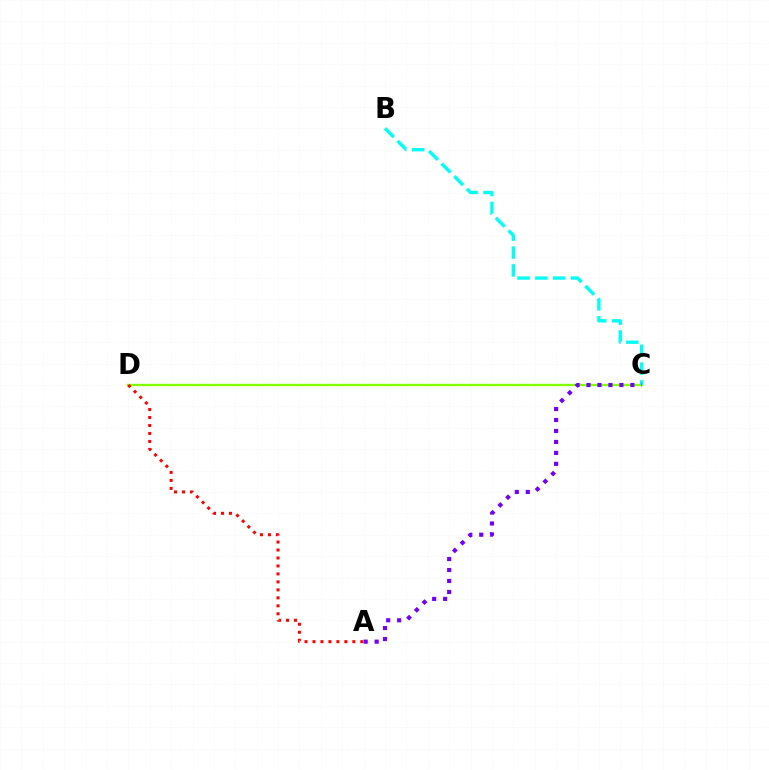{('C', 'D'): [{'color': '#84ff00', 'line_style': 'solid', 'thickness': 1.7}], ('A', 'D'): [{'color': '#ff0000', 'line_style': 'dotted', 'thickness': 2.17}], ('B', 'C'): [{'color': '#00fff6', 'line_style': 'dashed', 'thickness': 2.42}], ('A', 'C'): [{'color': '#7200ff', 'line_style': 'dotted', 'thickness': 2.98}]}